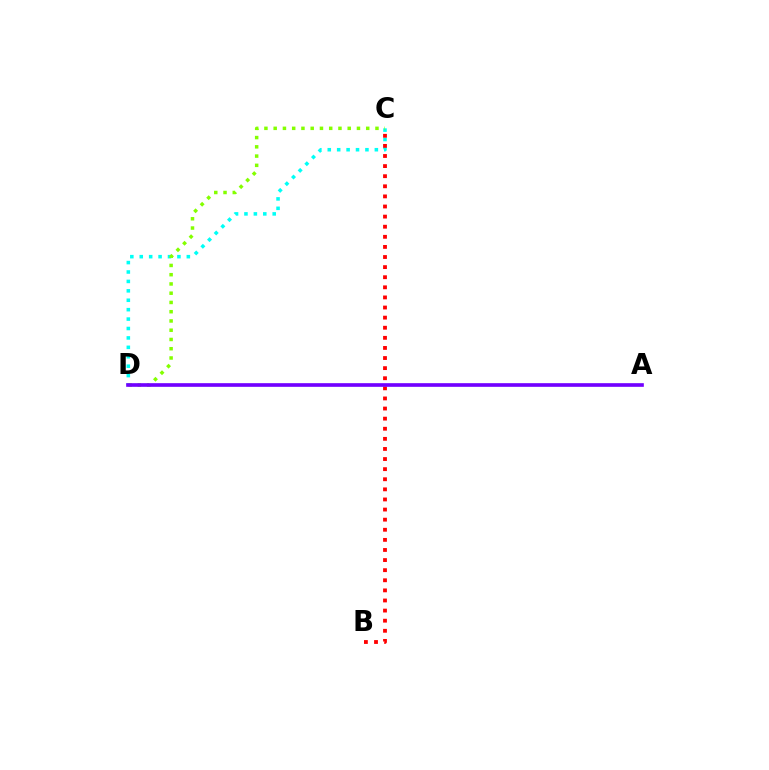{('C', 'D'): [{'color': '#00fff6', 'line_style': 'dotted', 'thickness': 2.56}, {'color': '#84ff00', 'line_style': 'dotted', 'thickness': 2.51}], ('B', 'C'): [{'color': '#ff0000', 'line_style': 'dotted', 'thickness': 2.74}], ('A', 'D'): [{'color': '#7200ff', 'line_style': 'solid', 'thickness': 2.63}]}